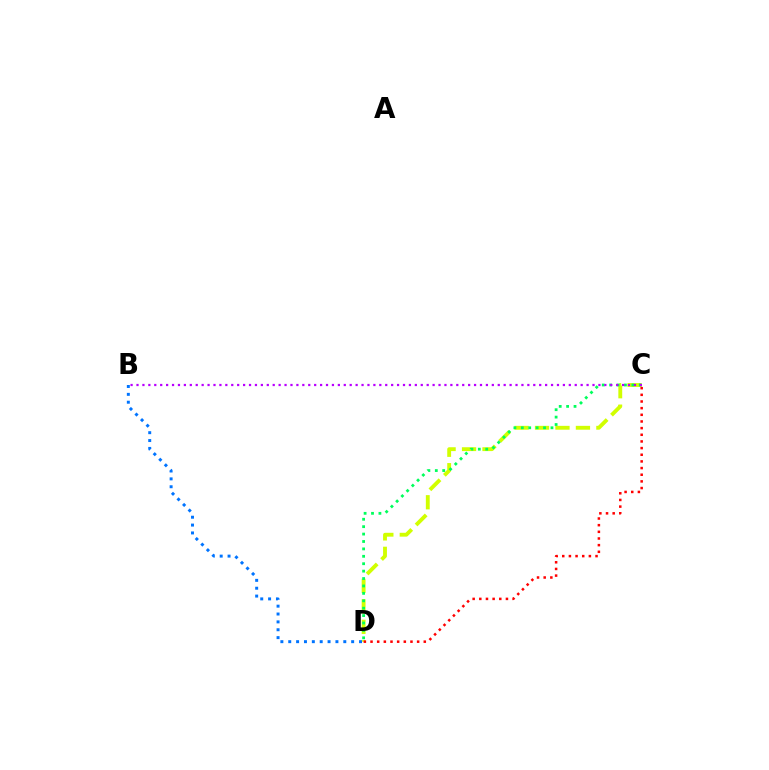{('C', 'D'): [{'color': '#d1ff00', 'line_style': 'dashed', 'thickness': 2.78}, {'color': '#00ff5c', 'line_style': 'dotted', 'thickness': 2.01}, {'color': '#ff0000', 'line_style': 'dotted', 'thickness': 1.81}], ('B', 'C'): [{'color': '#b900ff', 'line_style': 'dotted', 'thickness': 1.61}], ('B', 'D'): [{'color': '#0074ff', 'line_style': 'dotted', 'thickness': 2.14}]}